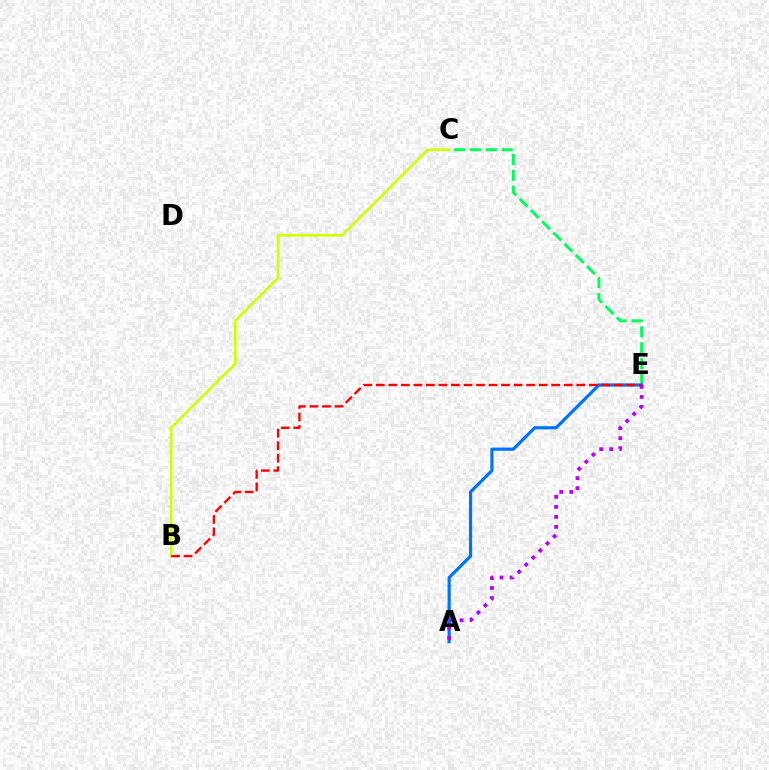{('C', 'E'): [{'color': '#00ff5c', 'line_style': 'dashed', 'thickness': 2.16}], ('A', 'E'): [{'color': '#0074ff', 'line_style': 'solid', 'thickness': 2.3}, {'color': '#b900ff', 'line_style': 'dotted', 'thickness': 2.72}], ('B', 'C'): [{'color': '#d1ff00', 'line_style': 'solid', 'thickness': 1.92}], ('B', 'E'): [{'color': '#ff0000', 'line_style': 'dashed', 'thickness': 1.7}]}